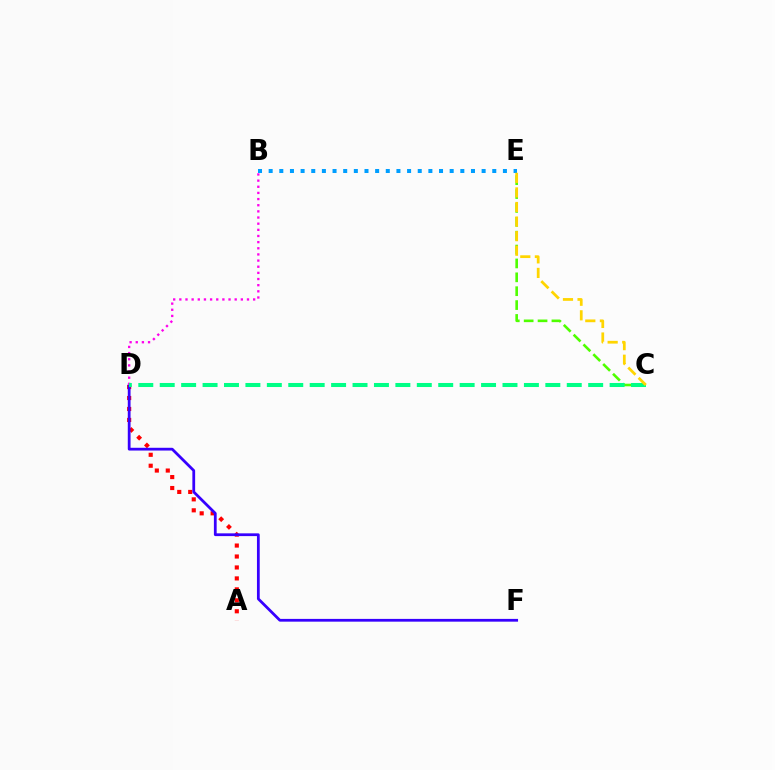{('C', 'E'): [{'color': '#4fff00', 'line_style': 'dashed', 'thickness': 1.89}, {'color': '#ffd500', 'line_style': 'dashed', 'thickness': 1.98}], ('A', 'D'): [{'color': '#ff0000', 'line_style': 'dotted', 'thickness': 2.98}], ('B', 'E'): [{'color': '#009eff', 'line_style': 'dotted', 'thickness': 2.89}], ('D', 'F'): [{'color': '#3700ff', 'line_style': 'solid', 'thickness': 1.99}], ('B', 'D'): [{'color': '#ff00ed', 'line_style': 'dotted', 'thickness': 1.67}], ('C', 'D'): [{'color': '#00ff86', 'line_style': 'dashed', 'thickness': 2.91}]}